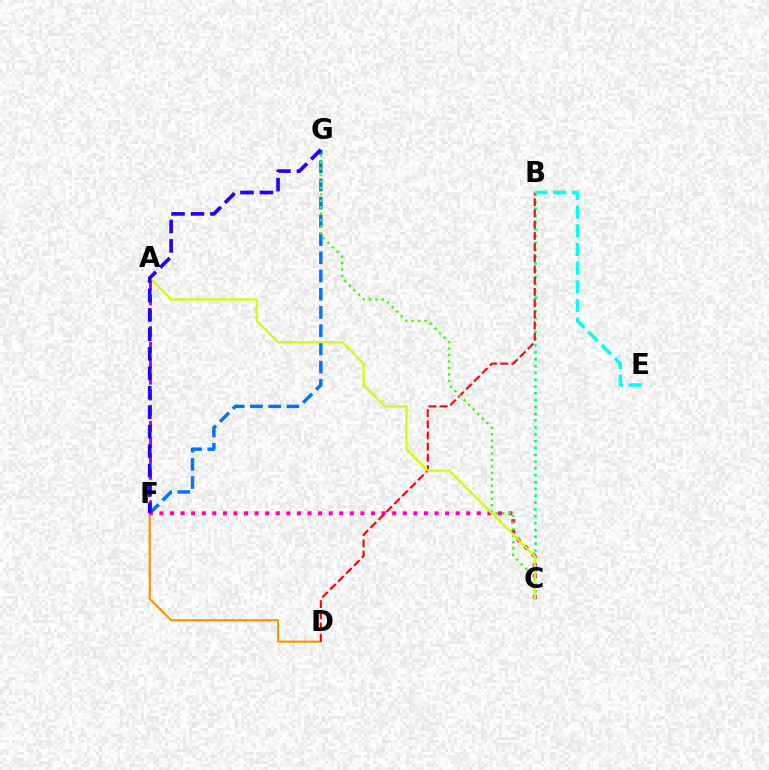{('F', 'G'): [{'color': '#0074ff', 'line_style': 'dashed', 'thickness': 2.48}, {'color': '#2500ff', 'line_style': 'dashed', 'thickness': 2.64}], ('A', 'F'): [{'color': '#b900ff', 'line_style': 'dashed', 'thickness': 2.15}], ('D', 'F'): [{'color': '#ff9400', 'line_style': 'solid', 'thickness': 1.56}], ('B', 'C'): [{'color': '#00ff5c', 'line_style': 'dotted', 'thickness': 1.86}], ('C', 'F'): [{'color': '#ff00ac', 'line_style': 'dotted', 'thickness': 2.87}], ('B', 'D'): [{'color': '#ff0000', 'line_style': 'dashed', 'thickness': 1.52}], ('C', 'G'): [{'color': '#3dff00', 'line_style': 'dotted', 'thickness': 1.75}], ('B', 'E'): [{'color': '#00fff6', 'line_style': 'dashed', 'thickness': 2.54}], ('A', 'C'): [{'color': '#d1ff00', 'line_style': 'solid', 'thickness': 1.59}]}